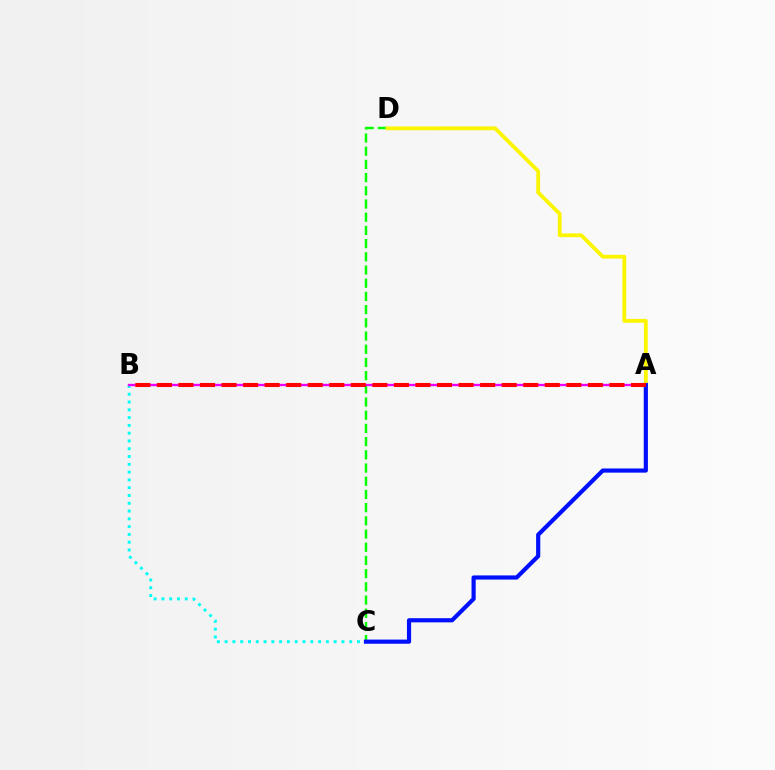{('C', 'D'): [{'color': '#08ff00', 'line_style': 'dashed', 'thickness': 1.79}], ('B', 'C'): [{'color': '#00fff6', 'line_style': 'dotted', 'thickness': 2.12}], ('A', 'B'): [{'color': '#ee00ff', 'line_style': 'solid', 'thickness': 1.71}, {'color': '#ff0000', 'line_style': 'dashed', 'thickness': 2.93}], ('A', 'D'): [{'color': '#fcf500', 'line_style': 'solid', 'thickness': 2.74}], ('A', 'C'): [{'color': '#0010ff', 'line_style': 'solid', 'thickness': 3.0}]}